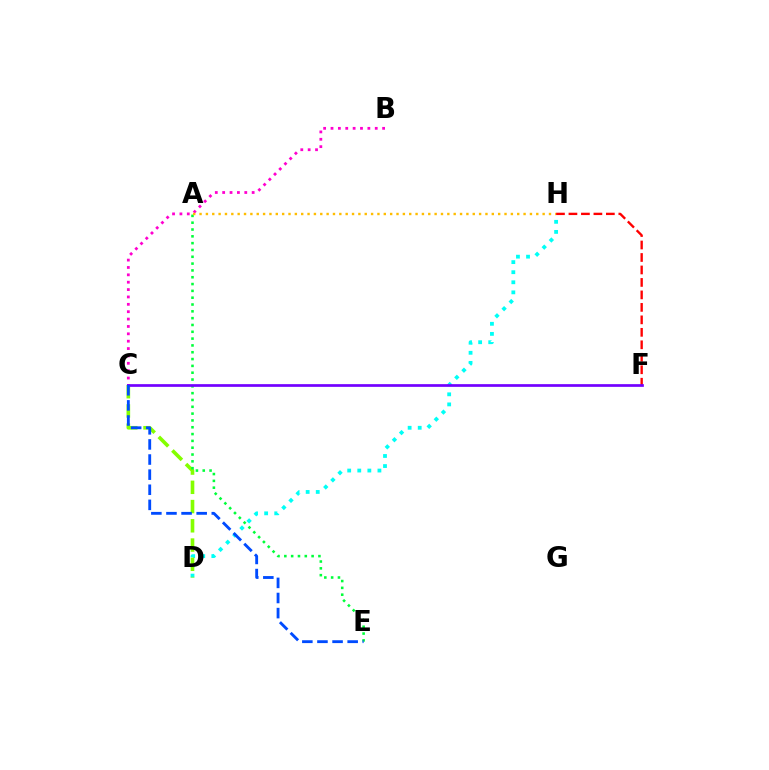{('D', 'H'): [{'color': '#00fff6', 'line_style': 'dotted', 'thickness': 2.74}], ('F', 'H'): [{'color': '#ff0000', 'line_style': 'dashed', 'thickness': 1.69}], ('C', 'D'): [{'color': '#84ff00', 'line_style': 'dashed', 'thickness': 2.61}], ('B', 'C'): [{'color': '#ff00cf', 'line_style': 'dotted', 'thickness': 2.0}], ('A', 'E'): [{'color': '#00ff39', 'line_style': 'dotted', 'thickness': 1.85}], ('A', 'H'): [{'color': '#ffbd00', 'line_style': 'dotted', 'thickness': 1.73}], ('C', 'F'): [{'color': '#7200ff', 'line_style': 'solid', 'thickness': 1.95}], ('C', 'E'): [{'color': '#004bff', 'line_style': 'dashed', 'thickness': 2.05}]}